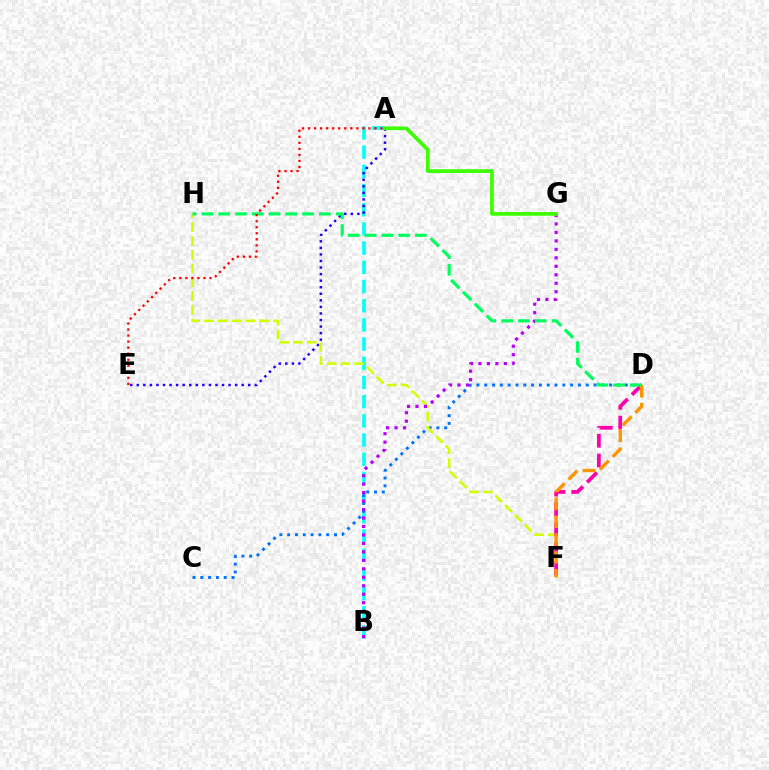{('A', 'B'): [{'color': '#00fff6', 'line_style': 'dashed', 'thickness': 2.61}], ('A', 'E'): [{'color': '#2500ff', 'line_style': 'dotted', 'thickness': 1.78}, {'color': '#ff0000', 'line_style': 'dotted', 'thickness': 1.64}], ('C', 'D'): [{'color': '#0074ff', 'line_style': 'dotted', 'thickness': 2.12}], ('F', 'H'): [{'color': '#d1ff00', 'line_style': 'dashed', 'thickness': 1.87}], ('D', 'F'): [{'color': '#ff00ac', 'line_style': 'dashed', 'thickness': 2.69}, {'color': '#ff9400', 'line_style': 'dashed', 'thickness': 2.42}], ('B', 'G'): [{'color': '#b900ff', 'line_style': 'dotted', 'thickness': 2.3}], ('A', 'G'): [{'color': '#3dff00', 'line_style': 'solid', 'thickness': 2.66}], ('D', 'H'): [{'color': '#00ff5c', 'line_style': 'dashed', 'thickness': 2.28}]}